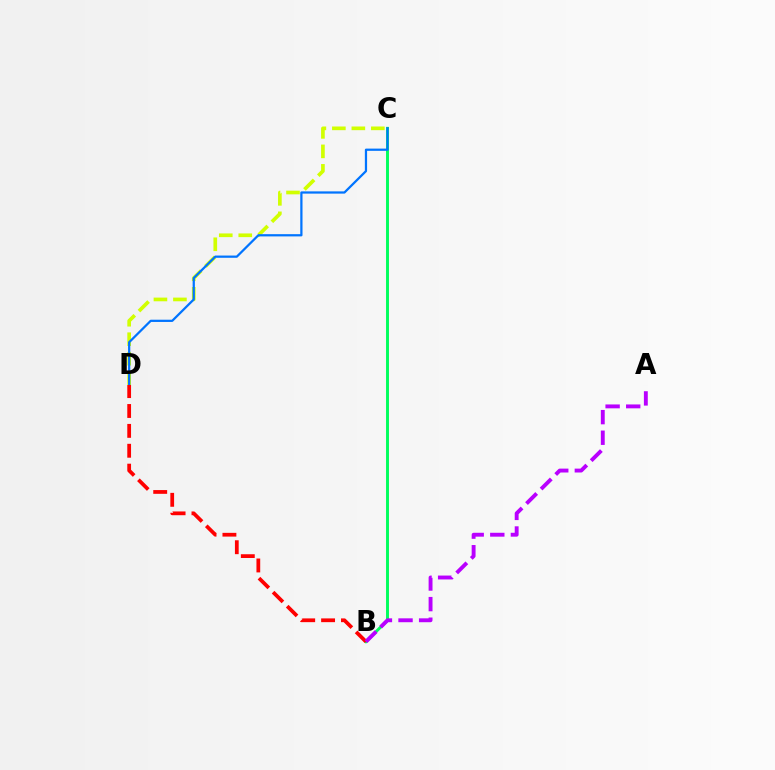{('C', 'D'): [{'color': '#d1ff00', 'line_style': 'dashed', 'thickness': 2.65}, {'color': '#0074ff', 'line_style': 'solid', 'thickness': 1.61}], ('B', 'C'): [{'color': '#00ff5c', 'line_style': 'solid', 'thickness': 2.11}], ('B', 'D'): [{'color': '#ff0000', 'line_style': 'dashed', 'thickness': 2.7}], ('A', 'B'): [{'color': '#b900ff', 'line_style': 'dashed', 'thickness': 2.8}]}